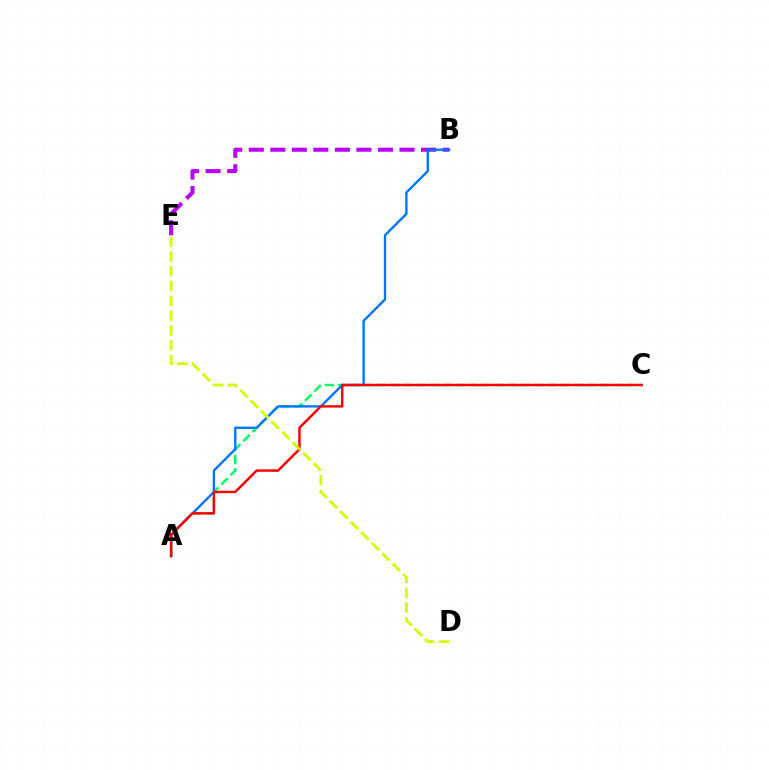{('A', 'C'): [{'color': '#00ff5c', 'line_style': 'dashed', 'thickness': 1.78}, {'color': '#ff0000', 'line_style': 'solid', 'thickness': 1.76}], ('B', 'E'): [{'color': '#b900ff', 'line_style': 'dashed', 'thickness': 2.92}], ('A', 'B'): [{'color': '#0074ff', 'line_style': 'solid', 'thickness': 1.69}], ('D', 'E'): [{'color': '#d1ff00', 'line_style': 'dashed', 'thickness': 2.01}]}